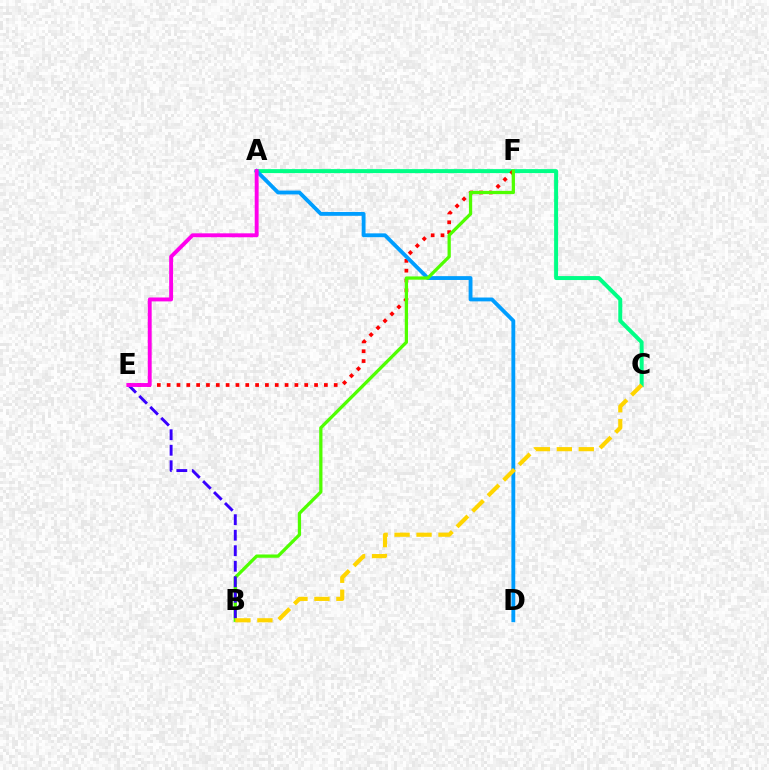{('A', 'C'): [{'color': '#00ff86', 'line_style': 'solid', 'thickness': 2.86}], ('E', 'F'): [{'color': '#ff0000', 'line_style': 'dotted', 'thickness': 2.67}], ('A', 'D'): [{'color': '#009eff', 'line_style': 'solid', 'thickness': 2.77}], ('B', 'F'): [{'color': '#4fff00', 'line_style': 'solid', 'thickness': 2.35}], ('B', 'E'): [{'color': '#3700ff', 'line_style': 'dashed', 'thickness': 2.11}], ('B', 'C'): [{'color': '#ffd500', 'line_style': 'dashed', 'thickness': 2.98}], ('A', 'E'): [{'color': '#ff00ed', 'line_style': 'solid', 'thickness': 2.81}]}